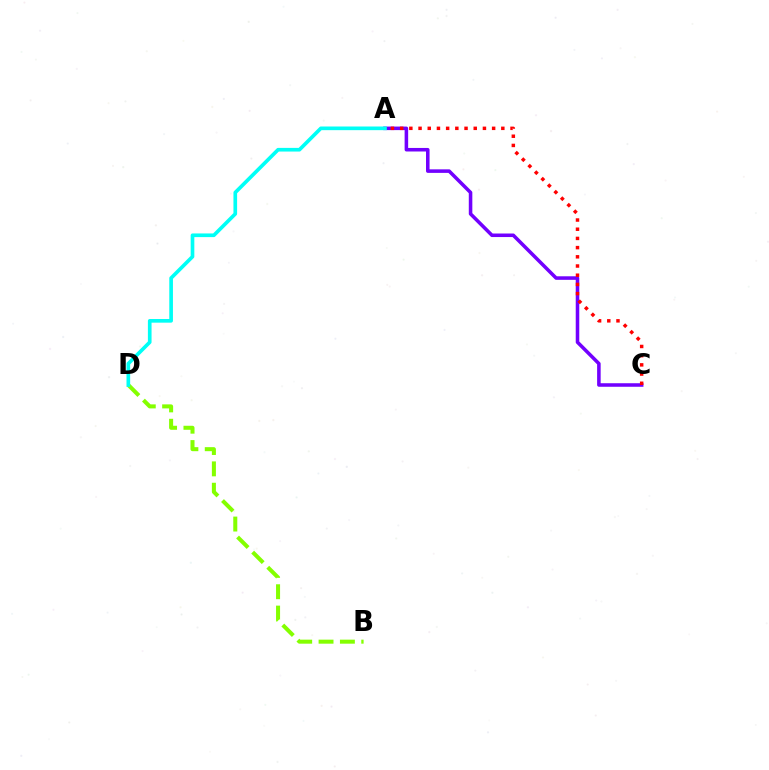{('A', 'C'): [{'color': '#7200ff', 'line_style': 'solid', 'thickness': 2.55}, {'color': '#ff0000', 'line_style': 'dotted', 'thickness': 2.5}], ('B', 'D'): [{'color': '#84ff00', 'line_style': 'dashed', 'thickness': 2.9}], ('A', 'D'): [{'color': '#00fff6', 'line_style': 'solid', 'thickness': 2.64}]}